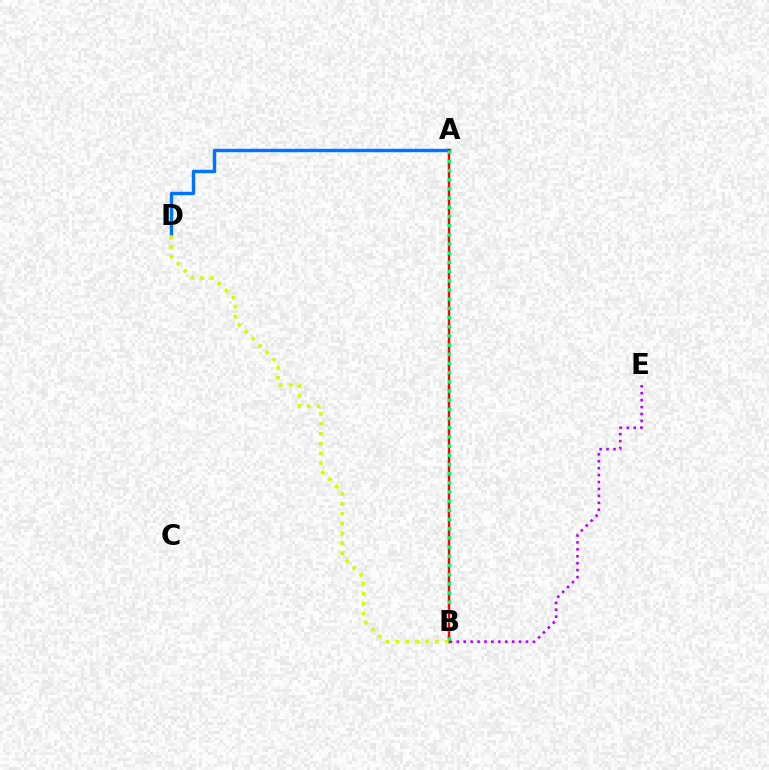{('A', 'D'): [{'color': '#0074ff', 'line_style': 'solid', 'thickness': 2.46}], ('A', 'B'): [{'color': '#ff0000', 'line_style': 'solid', 'thickness': 1.75}, {'color': '#00ff5c', 'line_style': 'dotted', 'thickness': 2.5}], ('B', 'E'): [{'color': '#b900ff', 'line_style': 'dotted', 'thickness': 1.88}], ('B', 'D'): [{'color': '#d1ff00', 'line_style': 'dotted', 'thickness': 2.68}]}